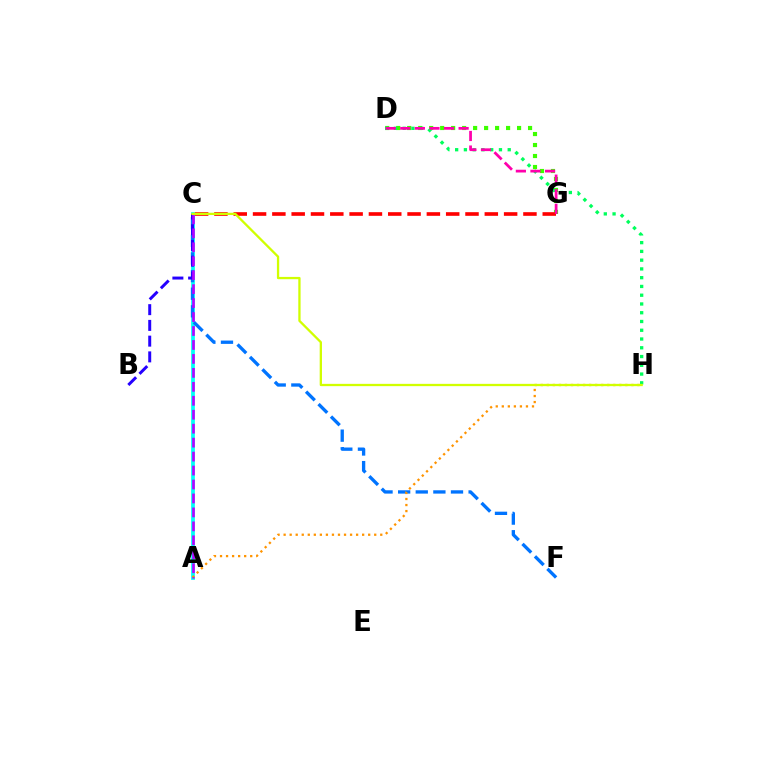{('A', 'C'): [{'color': '#00fff6', 'line_style': 'solid', 'thickness': 2.69}, {'color': '#b900ff', 'line_style': 'dashed', 'thickness': 1.9}], ('D', 'G'): [{'color': '#3dff00', 'line_style': 'dotted', 'thickness': 2.99}, {'color': '#ff00ac', 'line_style': 'dashed', 'thickness': 1.98}], ('D', 'H'): [{'color': '#00ff5c', 'line_style': 'dotted', 'thickness': 2.38}], ('C', 'F'): [{'color': '#0074ff', 'line_style': 'dashed', 'thickness': 2.39}], ('B', 'C'): [{'color': '#2500ff', 'line_style': 'dashed', 'thickness': 2.14}], ('A', 'H'): [{'color': '#ff9400', 'line_style': 'dotted', 'thickness': 1.64}], ('C', 'G'): [{'color': '#ff0000', 'line_style': 'dashed', 'thickness': 2.62}], ('C', 'H'): [{'color': '#d1ff00', 'line_style': 'solid', 'thickness': 1.65}]}